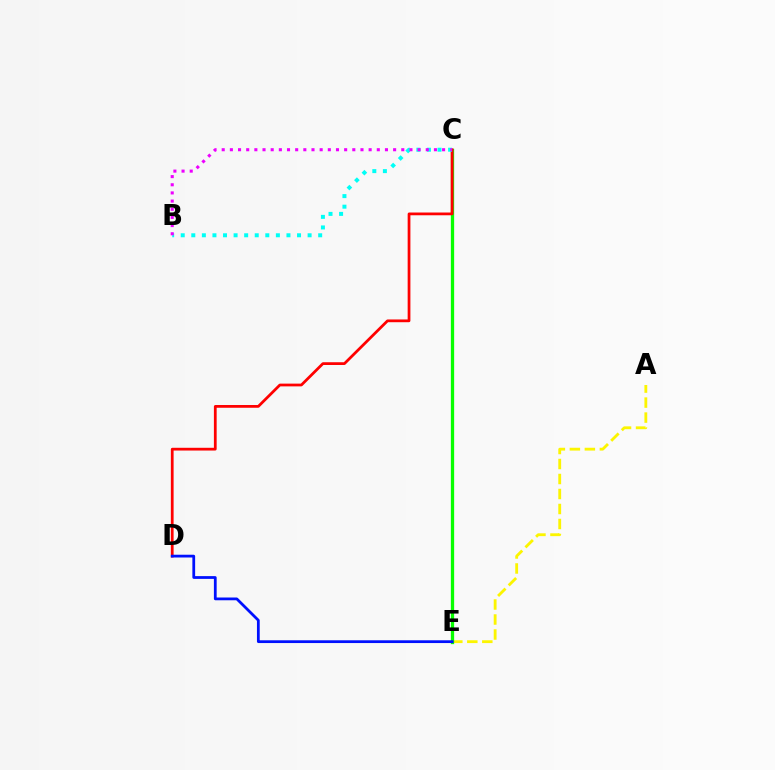{('A', 'E'): [{'color': '#fcf500', 'line_style': 'dashed', 'thickness': 2.04}], ('C', 'E'): [{'color': '#08ff00', 'line_style': 'solid', 'thickness': 2.36}], ('C', 'D'): [{'color': '#ff0000', 'line_style': 'solid', 'thickness': 1.98}], ('B', 'C'): [{'color': '#00fff6', 'line_style': 'dotted', 'thickness': 2.87}, {'color': '#ee00ff', 'line_style': 'dotted', 'thickness': 2.22}], ('D', 'E'): [{'color': '#0010ff', 'line_style': 'solid', 'thickness': 1.99}]}